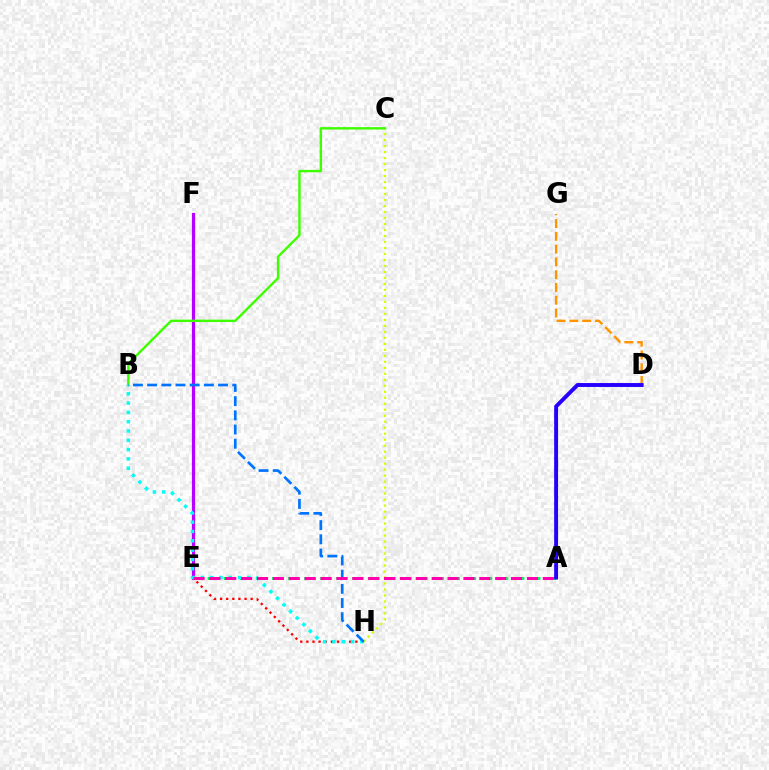{('C', 'H'): [{'color': '#d1ff00', 'line_style': 'dotted', 'thickness': 1.63}], ('E', 'F'): [{'color': '#b900ff', 'line_style': 'solid', 'thickness': 2.3}], ('B', 'C'): [{'color': '#3dff00', 'line_style': 'solid', 'thickness': 1.74}], ('E', 'H'): [{'color': '#ff0000', 'line_style': 'dotted', 'thickness': 1.66}], ('D', 'G'): [{'color': '#ff9400', 'line_style': 'dashed', 'thickness': 1.74}], ('A', 'E'): [{'color': '#00ff5c', 'line_style': 'dotted', 'thickness': 2.18}, {'color': '#ff00ac', 'line_style': 'dashed', 'thickness': 2.16}], ('B', 'H'): [{'color': '#00fff6', 'line_style': 'dotted', 'thickness': 2.53}, {'color': '#0074ff', 'line_style': 'dashed', 'thickness': 1.93}], ('A', 'D'): [{'color': '#2500ff', 'line_style': 'solid', 'thickness': 2.81}]}